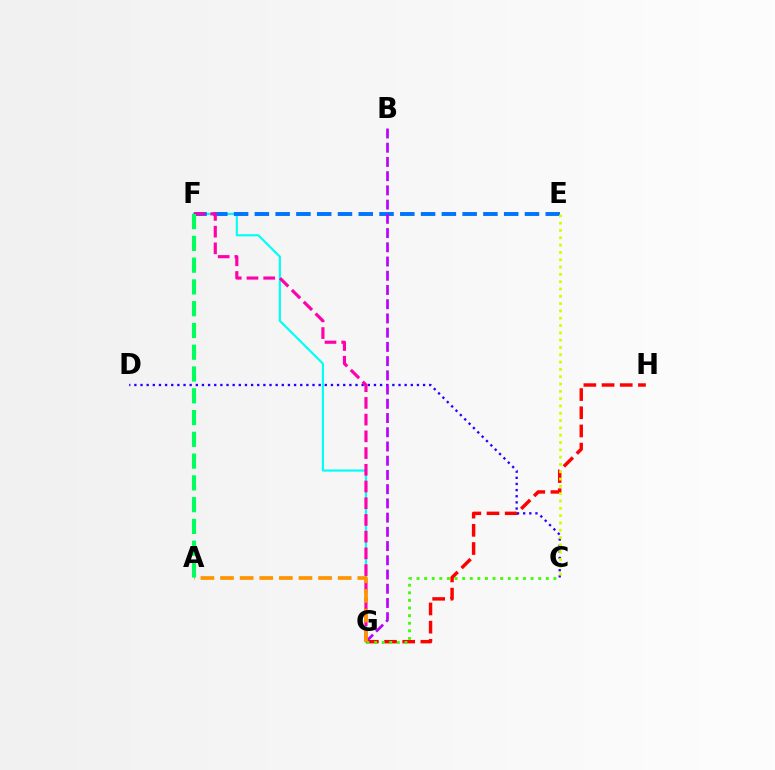{('F', 'G'): [{'color': '#00fff6', 'line_style': 'solid', 'thickness': 1.55}, {'color': '#ff00ac', 'line_style': 'dashed', 'thickness': 2.27}], ('E', 'F'): [{'color': '#0074ff', 'line_style': 'dashed', 'thickness': 2.82}], ('G', 'H'): [{'color': '#ff0000', 'line_style': 'dashed', 'thickness': 2.47}], ('C', 'D'): [{'color': '#2500ff', 'line_style': 'dotted', 'thickness': 1.67}], ('C', 'E'): [{'color': '#d1ff00', 'line_style': 'dotted', 'thickness': 1.99}], ('B', 'G'): [{'color': '#b900ff', 'line_style': 'dashed', 'thickness': 1.93}], ('C', 'G'): [{'color': '#3dff00', 'line_style': 'dotted', 'thickness': 2.07}], ('A', 'G'): [{'color': '#ff9400', 'line_style': 'dashed', 'thickness': 2.66}], ('A', 'F'): [{'color': '#00ff5c', 'line_style': 'dashed', 'thickness': 2.96}]}